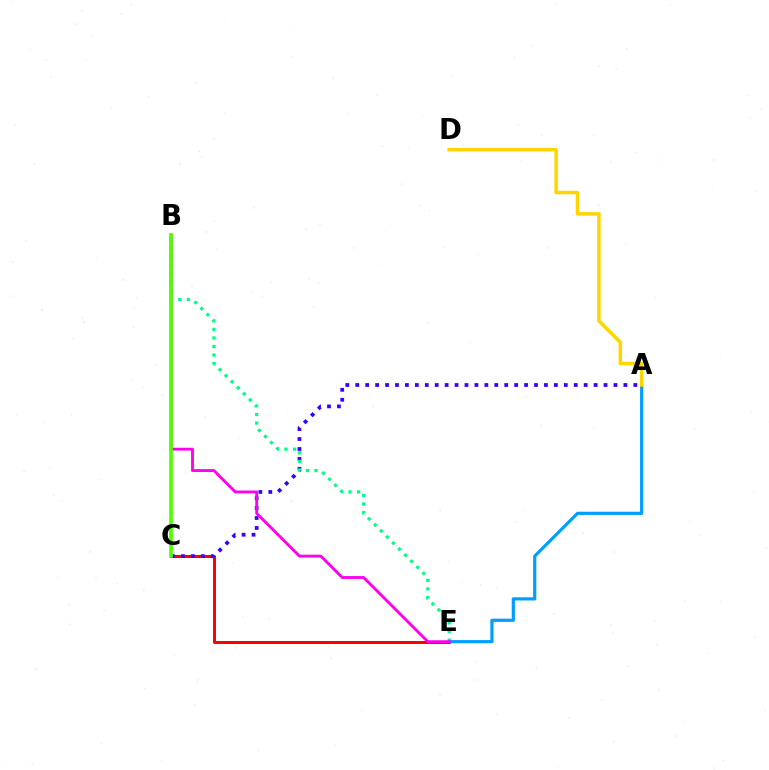{('C', 'E'): [{'color': '#ff0000', 'line_style': 'solid', 'thickness': 2.15}], ('A', 'C'): [{'color': '#3700ff', 'line_style': 'dotted', 'thickness': 2.7}], ('B', 'E'): [{'color': '#00ff86', 'line_style': 'dotted', 'thickness': 2.33}, {'color': '#ff00ed', 'line_style': 'solid', 'thickness': 2.05}], ('A', 'E'): [{'color': '#009eff', 'line_style': 'solid', 'thickness': 2.29}], ('A', 'D'): [{'color': '#ffd500', 'line_style': 'solid', 'thickness': 2.51}], ('B', 'C'): [{'color': '#4fff00', 'line_style': 'solid', 'thickness': 2.62}]}